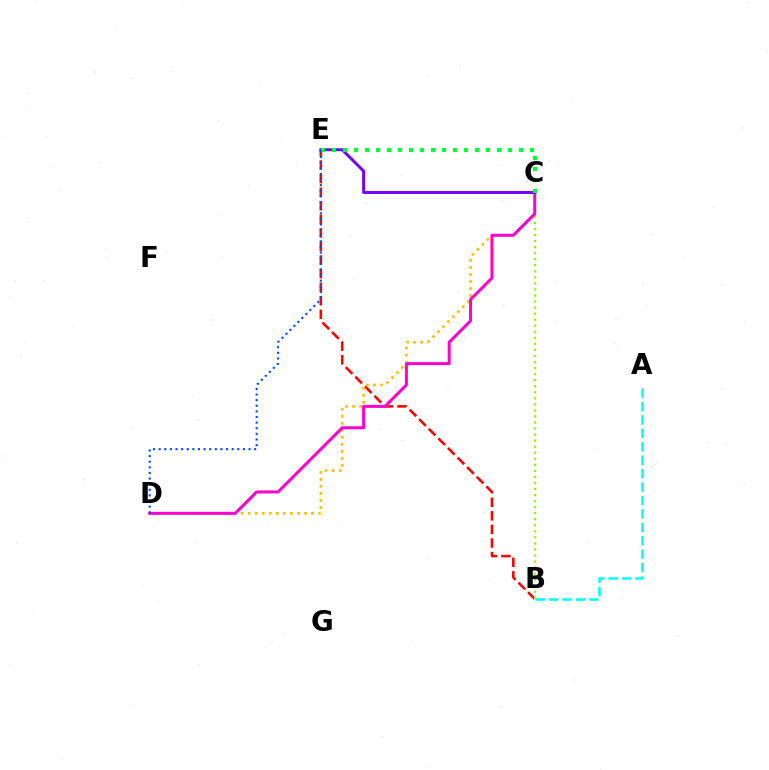{('A', 'B'): [{'color': '#00fff6', 'line_style': 'dashed', 'thickness': 1.82}], ('B', 'E'): [{'color': '#ff0000', 'line_style': 'dashed', 'thickness': 1.84}], ('C', 'D'): [{'color': '#ffbd00', 'line_style': 'dotted', 'thickness': 1.91}, {'color': '#ff00cf', 'line_style': 'solid', 'thickness': 2.16}], ('B', 'C'): [{'color': '#84ff00', 'line_style': 'dotted', 'thickness': 1.64}], ('C', 'E'): [{'color': '#7200ff', 'line_style': 'solid', 'thickness': 2.12}, {'color': '#00ff39', 'line_style': 'dotted', 'thickness': 2.99}], ('D', 'E'): [{'color': '#004bff', 'line_style': 'dotted', 'thickness': 1.53}]}